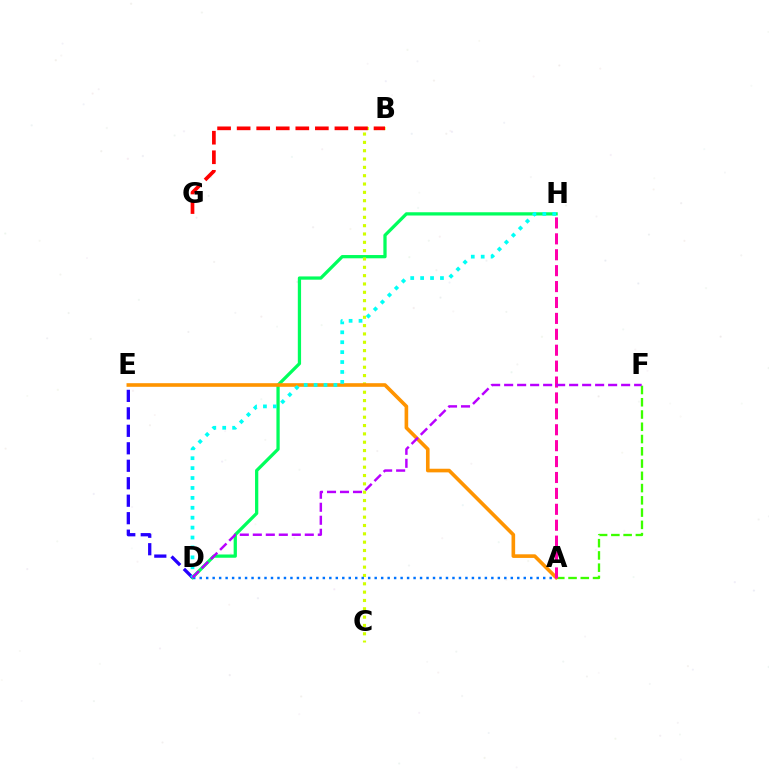{('D', 'H'): [{'color': '#00ff5c', 'line_style': 'solid', 'thickness': 2.35}, {'color': '#00fff6', 'line_style': 'dotted', 'thickness': 2.69}], ('B', 'C'): [{'color': '#d1ff00', 'line_style': 'dotted', 'thickness': 2.26}], ('A', 'F'): [{'color': '#3dff00', 'line_style': 'dashed', 'thickness': 1.67}], ('A', 'E'): [{'color': '#ff9400', 'line_style': 'solid', 'thickness': 2.61}], ('D', 'E'): [{'color': '#2500ff', 'line_style': 'dashed', 'thickness': 2.37}], ('A', 'D'): [{'color': '#0074ff', 'line_style': 'dotted', 'thickness': 1.76}], ('A', 'H'): [{'color': '#ff00ac', 'line_style': 'dashed', 'thickness': 2.16}], ('B', 'G'): [{'color': '#ff0000', 'line_style': 'dashed', 'thickness': 2.66}], ('D', 'F'): [{'color': '#b900ff', 'line_style': 'dashed', 'thickness': 1.77}]}